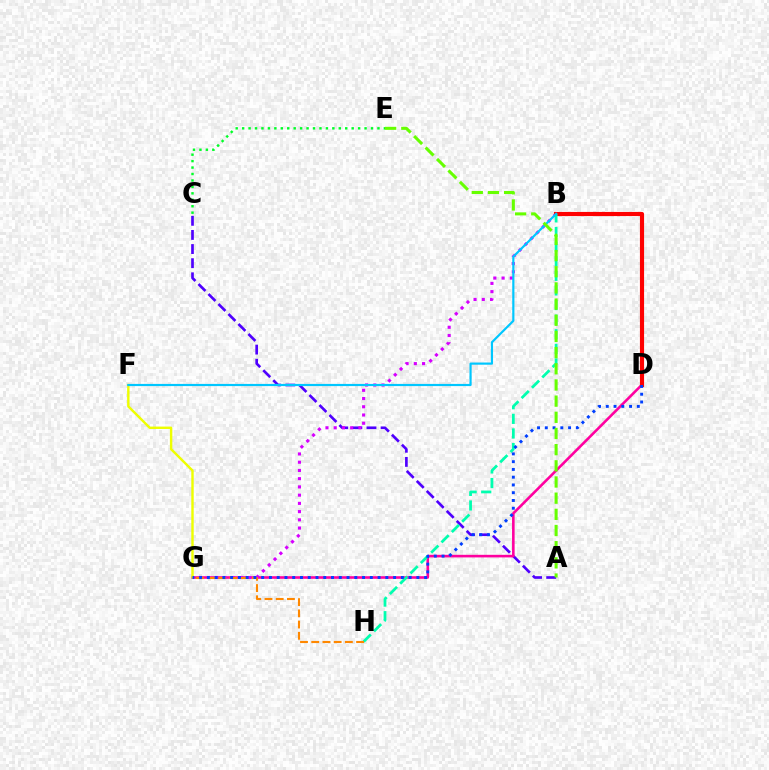{('A', 'C'): [{'color': '#4f00ff', 'line_style': 'dashed', 'thickness': 1.92}], ('C', 'E'): [{'color': '#00ff27', 'line_style': 'dotted', 'thickness': 1.75}], ('D', 'G'): [{'color': '#ff00a0', 'line_style': 'solid', 'thickness': 1.87}, {'color': '#003fff', 'line_style': 'dotted', 'thickness': 2.11}], ('B', 'G'): [{'color': '#d600ff', 'line_style': 'dotted', 'thickness': 2.24}], ('B', 'D'): [{'color': '#ff0000', 'line_style': 'solid', 'thickness': 2.98}], ('F', 'G'): [{'color': '#eeff00', 'line_style': 'solid', 'thickness': 1.74}], ('B', 'H'): [{'color': '#00ffaf', 'line_style': 'dashed', 'thickness': 1.99}], ('G', 'H'): [{'color': '#ff8800', 'line_style': 'dashed', 'thickness': 1.52}], ('B', 'F'): [{'color': '#00c7ff', 'line_style': 'solid', 'thickness': 1.57}], ('A', 'E'): [{'color': '#66ff00', 'line_style': 'dashed', 'thickness': 2.2}]}